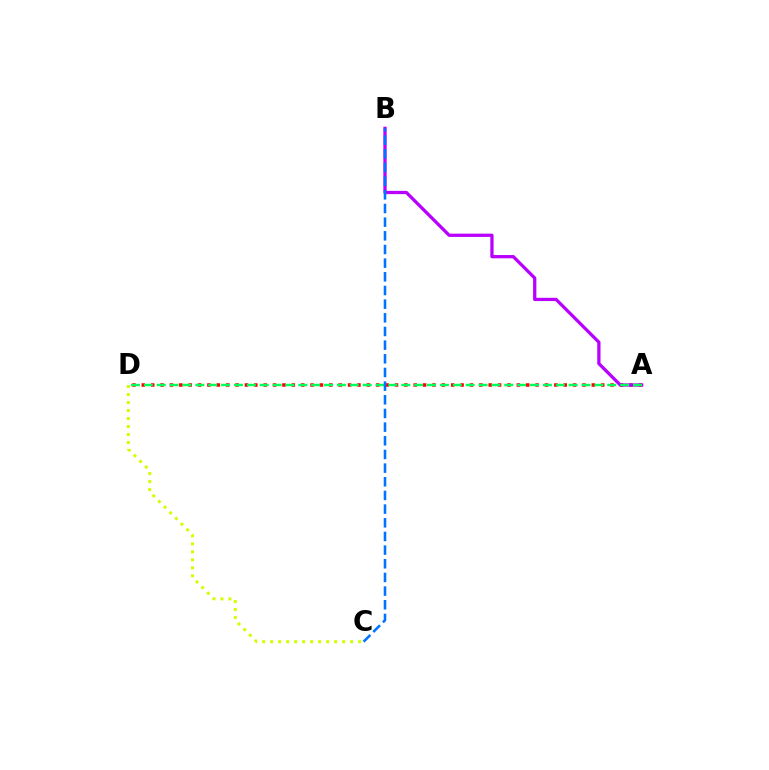{('A', 'D'): [{'color': '#ff0000', 'line_style': 'dotted', 'thickness': 2.55}, {'color': '#00ff5c', 'line_style': 'dashed', 'thickness': 1.75}], ('A', 'B'): [{'color': '#b900ff', 'line_style': 'solid', 'thickness': 2.35}], ('C', 'D'): [{'color': '#d1ff00', 'line_style': 'dotted', 'thickness': 2.17}], ('B', 'C'): [{'color': '#0074ff', 'line_style': 'dashed', 'thickness': 1.86}]}